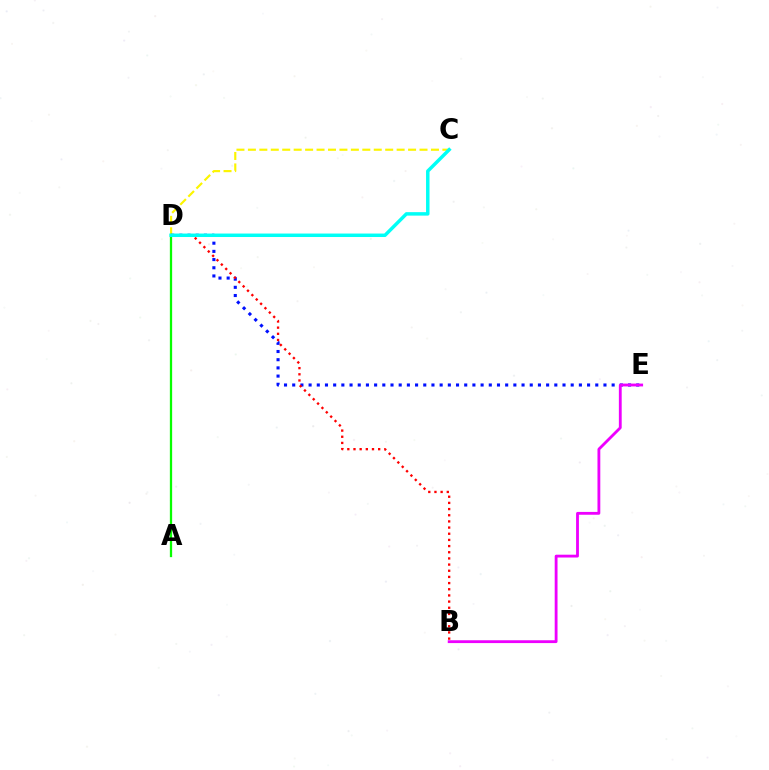{('C', 'D'): [{'color': '#fcf500', 'line_style': 'dashed', 'thickness': 1.55}, {'color': '#00fff6', 'line_style': 'solid', 'thickness': 2.5}], ('D', 'E'): [{'color': '#0010ff', 'line_style': 'dotted', 'thickness': 2.23}], ('B', 'D'): [{'color': '#ff0000', 'line_style': 'dotted', 'thickness': 1.68}], ('A', 'D'): [{'color': '#08ff00', 'line_style': 'solid', 'thickness': 1.64}], ('B', 'E'): [{'color': '#ee00ff', 'line_style': 'solid', 'thickness': 2.04}]}